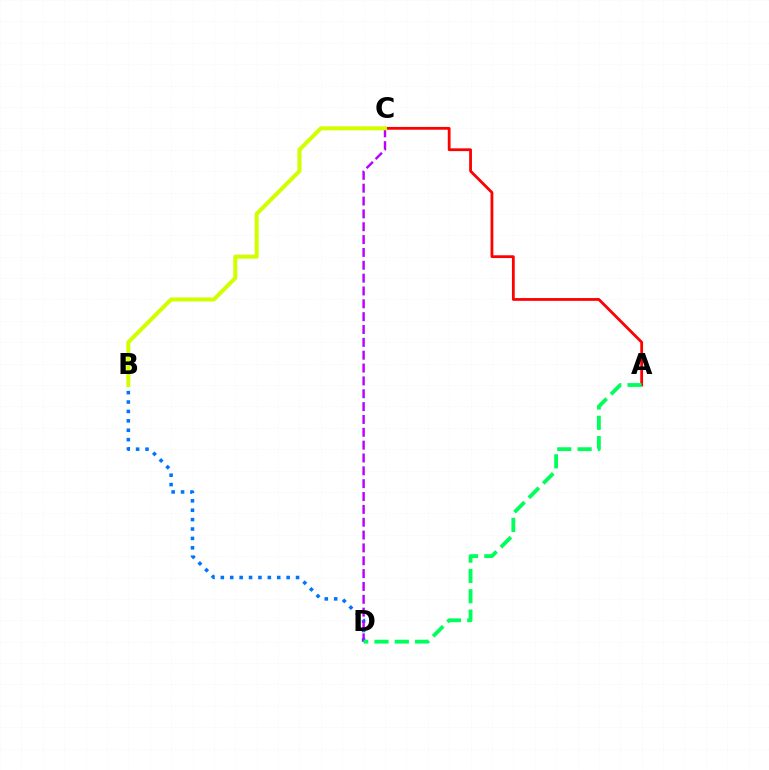{('A', 'C'): [{'color': '#ff0000', 'line_style': 'solid', 'thickness': 2.01}], ('B', 'D'): [{'color': '#0074ff', 'line_style': 'dotted', 'thickness': 2.55}], ('C', 'D'): [{'color': '#b900ff', 'line_style': 'dashed', 'thickness': 1.75}], ('A', 'D'): [{'color': '#00ff5c', 'line_style': 'dashed', 'thickness': 2.76}], ('B', 'C'): [{'color': '#d1ff00', 'line_style': 'solid', 'thickness': 2.9}]}